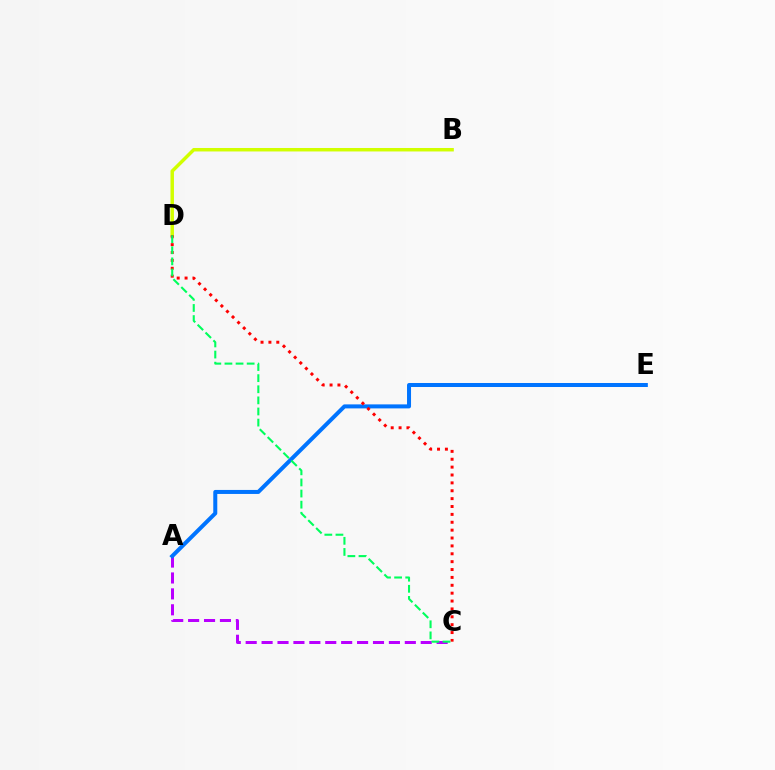{('A', 'C'): [{'color': '#b900ff', 'line_style': 'dashed', 'thickness': 2.16}], ('B', 'D'): [{'color': '#d1ff00', 'line_style': 'solid', 'thickness': 2.5}], ('A', 'E'): [{'color': '#0074ff', 'line_style': 'solid', 'thickness': 2.89}], ('C', 'D'): [{'color': '#ff0000', 'line_style': 'dotted', 'thickness': 2.14}, {'color': '#00ff5c', 'line_style': 'dashed', 'thickness': 1.51}]}